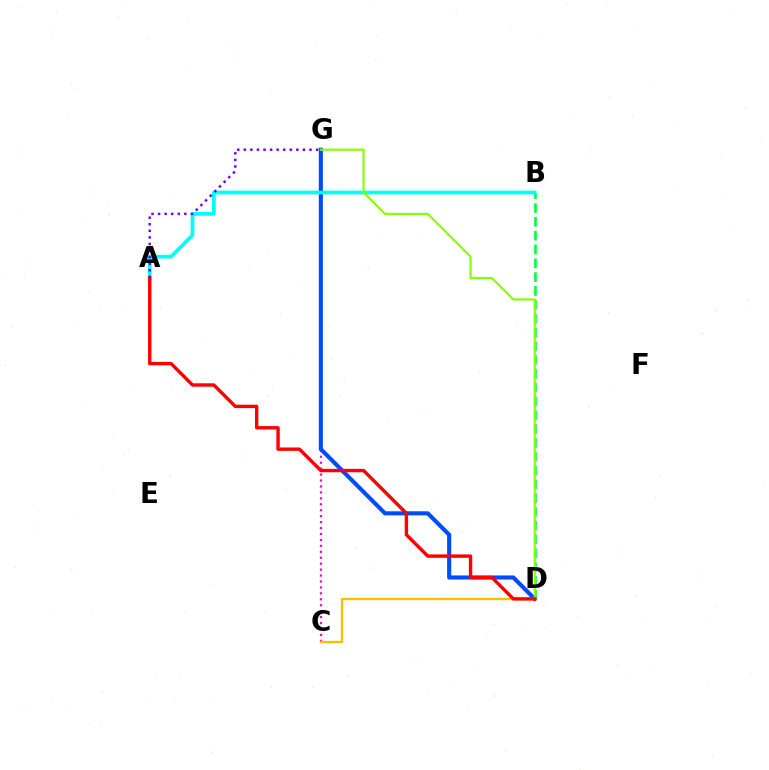{('C', 'G'): [{'color': '#ff00cf', 'line_style': 'dotted', 'thickness': 1.61}], ('D', 'G'): [{'color': '#004bff', 'line_style': 'solid', 'thickness': 2.95}, {'color': '#84ff00', 'line_style': 'solid', 'thickness': 1.54}], ('B', 'D'): [{'color': '#00ff39', 'line_style': 'dashed', 'thickness': 1.88}], ('A', 'B'): [{'color': '#00fff6', 'line_style': 'solid', 'thickness': 2.68}], ('C', 'D'): [{'color': '#ffbd00', 'line_style': 'solid', 'thickness': 1.68}], ('A', 'D'): [{'color': '#ff0000', 'line_style': 'solid', 'thickness': 2.45}], ('A', 'G'): [{'color': '#7200ff', 'line_style': 'dotted', 'thickness': 1.79}]}